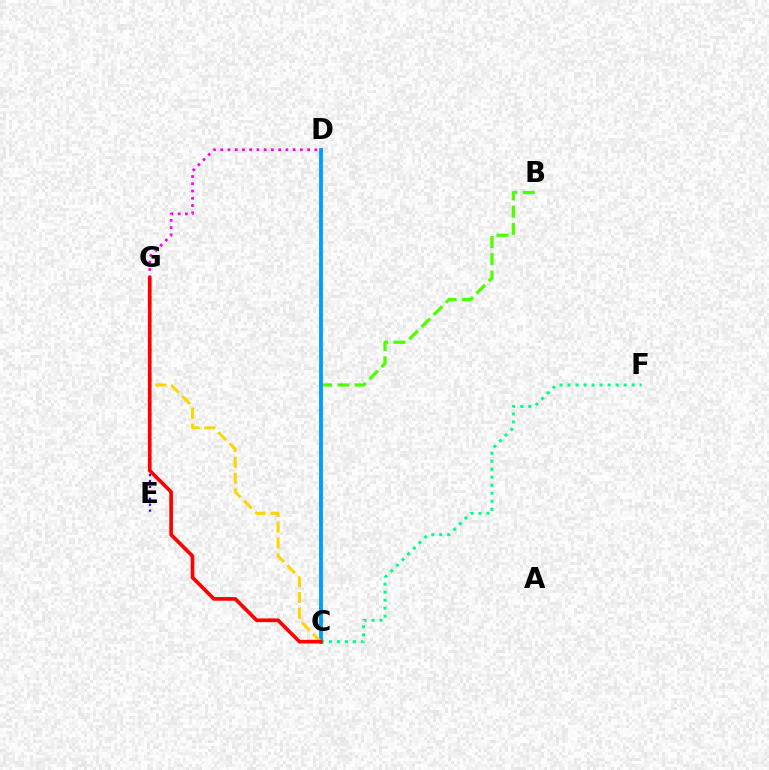{('D', 'G'): [{'color': '#ff00ed', 'line_style': 'dotted', 'thickness': 1.97}], ('B', 'C'): [{'color': '#4fff00', 'line_style': 'dashed', 'thickness': 2.34}], ('C', 'D'): [{'color': '#009eff', 'line_style': 'solid', 'thickness': 2.77}], ('C', 'F'): [{'color': '#00ff86', 'line_style': 'dotted', 'thickness': 2.18}], ('C', 'G'): [{'color': '#ffd500', 'line_style': 'dashed', 'thickness': 2.15}, {'color': '#ff0000', 'line_style': 'solid', 'thickness': 2.64}], ('E', 'G'): [{'color': '#3700ff', 'line_style': 'dotted', 'thickness': 1.61}]}